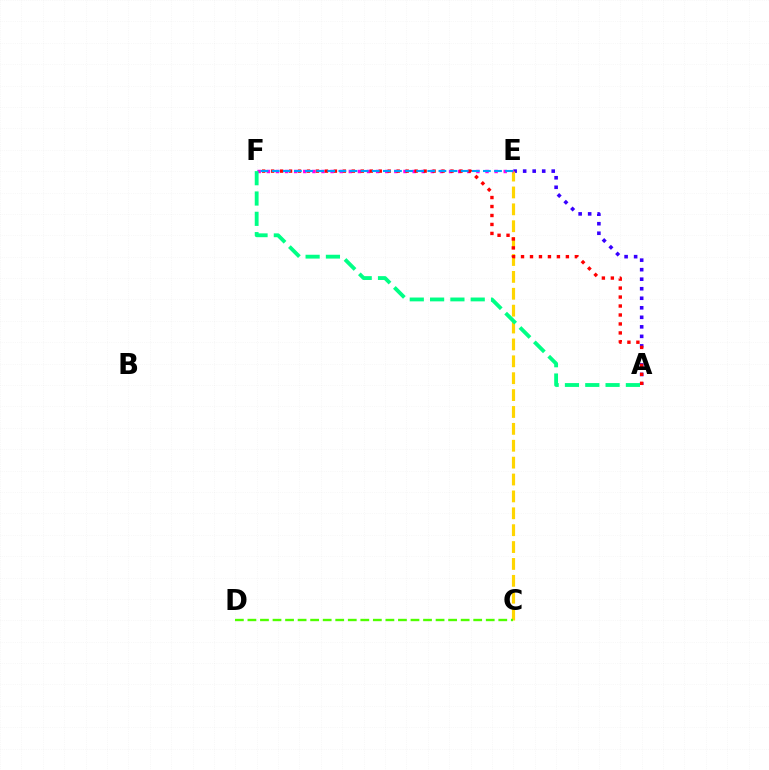{('A', 'E'): [{'color': '#3700ff', 'line_style': 'dotted', 'thickness': 2.59}], ('C', 'E'): [{'color': '#ffd500', 'line_style': 'dashed', 'thickness': 2.29}], ('C', 'D'): [{'color': '#4fff00', 'line_style': 'dashed', 'thickness': 1.7}], ('E', 'F'): [{'color': '#ff00ed', 'line_style': 'dotted', 'thickness': 2.48}, {'color': '#009eff', 'line_style': 'dashed', 'thickness': 1.51}], ('A', 'F'): [{'color': '#ff0000', 'line_style': 'dotted', 'thickness': 2.44}, {'color': '#00ff86', 'line_style': 'dashed', 'thickness': 2.76}]}